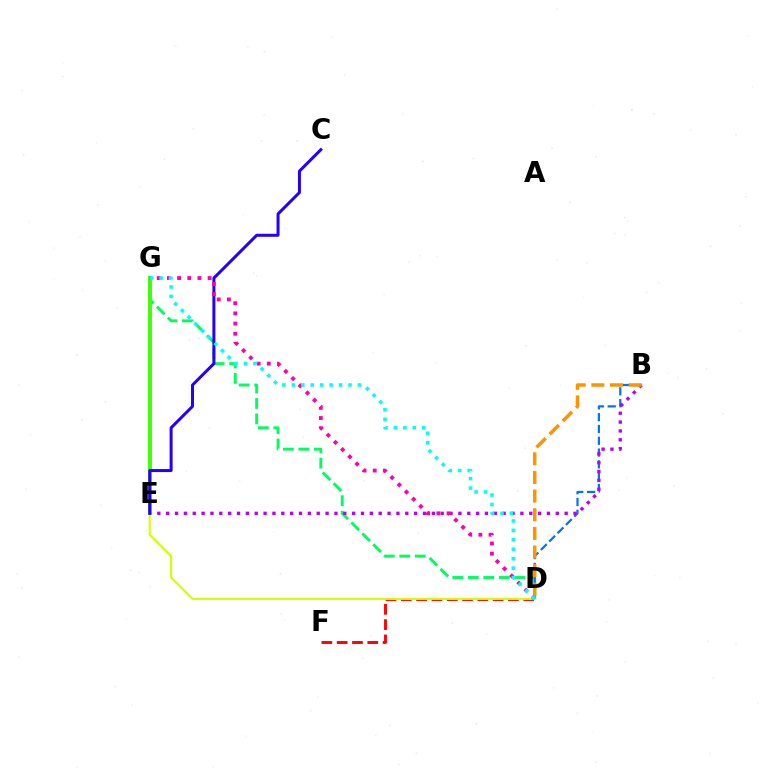{('D', 'F'): [{'color': '#ff0000', 'line_style': 'dashed', 'thickness': 2.08}], ('D', 'G'): [{'color': '#00ff5c', 'line_style': 'dashed', 'thickness': 2.1}, {'color': '#ff00ac', 'line_style': 'dotted', 'thickness': 2.76}, {'color': '#00fff6', 'line_style': 'dotted', 'thickness': 2.57}], ('B', 'D'): [{'color': '#0074ff', 'line_style': 'dashed', 'thickness': 1.6}, {'color': '#ff9400', 'line_style': 'dashed', 'thickness': 2.53}], ('D', 'E'): [{'color': '#d1ff00', 'line_style': 'solid', 'thickness': 1.5}], ('B', 'E'): [{'color': '#b900ff', 'line_style': 'dotted', 'thickness': 2.41}], ('E', 'G'): [{'color': '#3dff00', 'line_style': 'solid', 'thickness': 2.79}], ('C', 'E'): [{'color': '#2500ff', 'line_style': 'solid', 'thickness': 2.16}]}